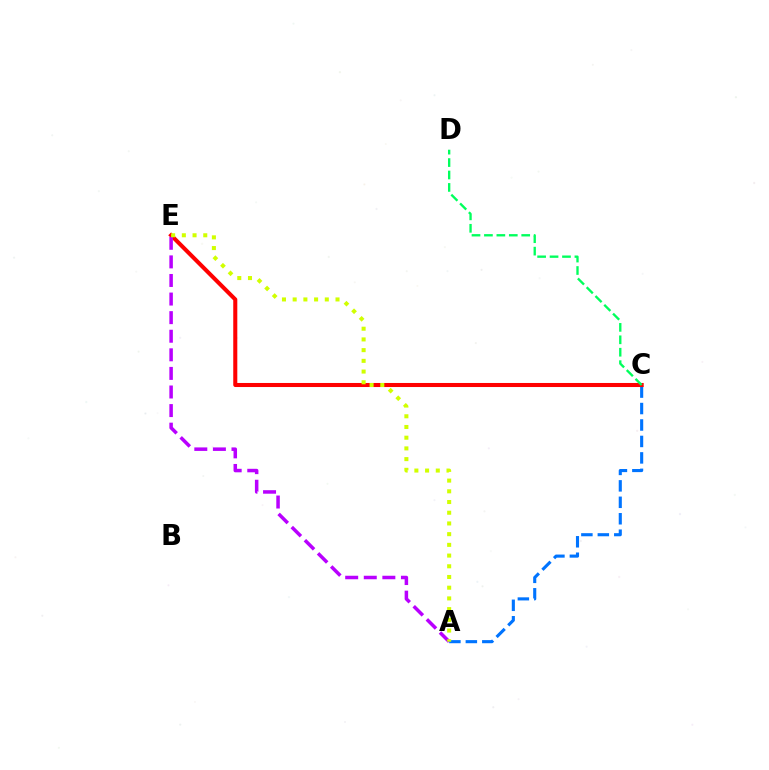{('A', 'C'): [{'color': '#0074ff', 'line_style': 'dashed', 'thickness': 2.23}], ('C', 'E'): [{'color': '#ff0000', 'line_style': 'solid', 'thickness': 2.92}], ('A', 'E'): [{'color': '#b900ff', 'line_style': 'dashed', 'thickness': 2.52}, {'color': '#d1ff00', 'line_style': 'dotted', 'thickness': 2.91}], ('C', 'D'): [{'color': '#00ff5c', 'line_style': 'dashed', 'thickness': 1.69}]}